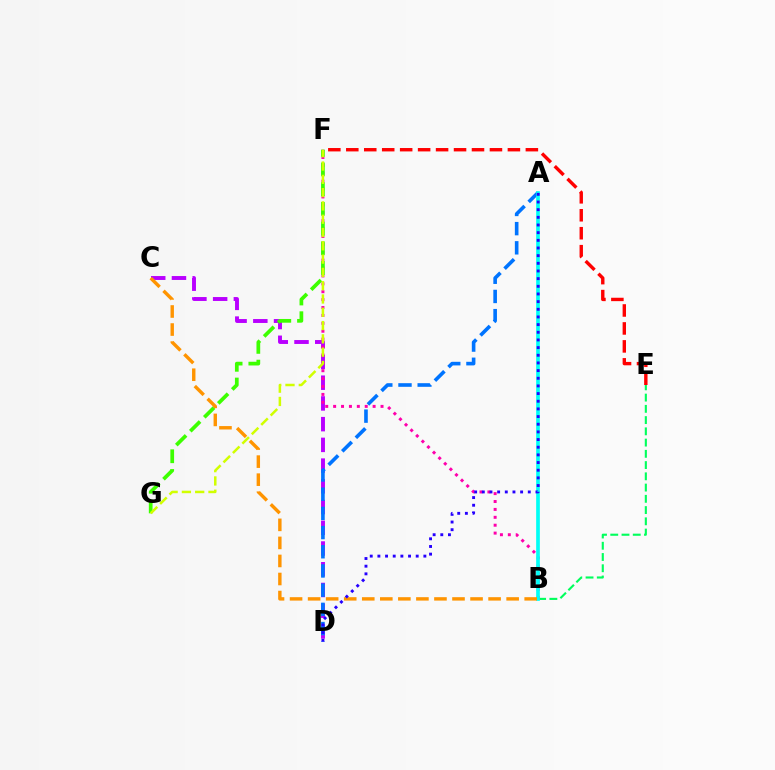{('B', 'E'): [{'color': '#00ff5c', 'line_style': 'dashed', 'thickness': 1.53}], ('C', 'D'): [{'color': '#b900ff', 'line_style': 'dashed', 'thickness': 2.82}], ('E', 'F'): [{'color': '#ff0000', 'line_style': 'dashed', 'thickness': 2.44}], ('A', 'D'): [{'color': '#0074ff', 'line_style': 'dashed', 'thickness': 2.61}, {'color': '#2500ff', 'line_style': 'dotted', 'thickness': 2.08}], ('B', 'F'): [{'color': '#ff00ac', 'line_style': 'dotted', 'thickness': 2.15}], ('F', 'G'): [{'color': '#3dff00', 'line_style': 'dashed', 'thickness': 2.68}, {'color': '#d1ff00', 'line_style': 'dashed', 'thickness': 1.81}], ('A', 'B'): [{'color': '#00fff6', 'line_style': 'solid', 'thickness': 2.65}], ('B', 'C'): [{'color': '#ff9400', 'line_style': 'dashed', 'thickness': 2.45}]}